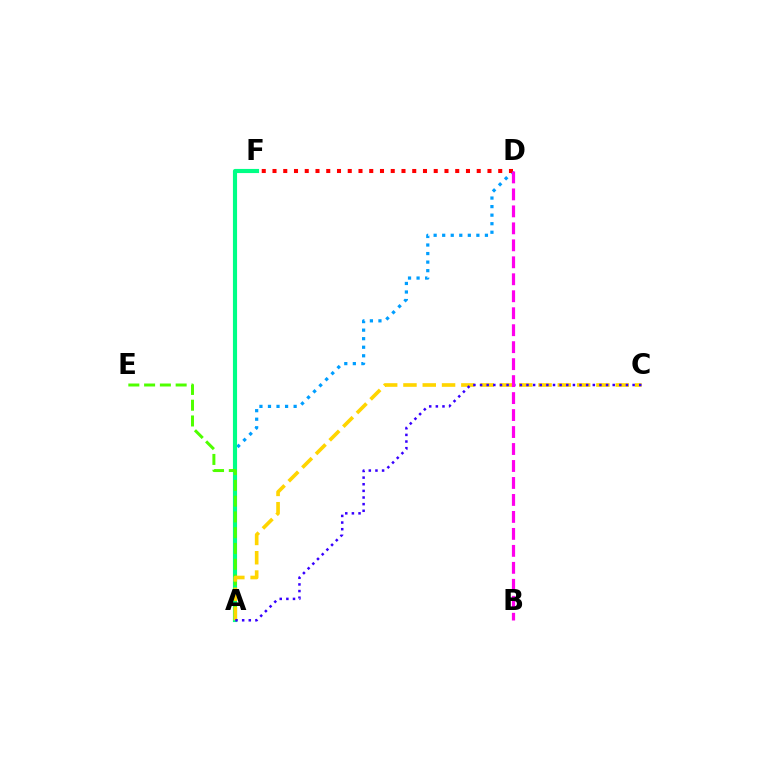{('A', 'D'): [{'color': '#009eff', 'line_style': 'dotted', 'thickness': 2.32}], ('A', 'F'): [{'color': '#00ff86', 'line_style': 'solid', 'thickness': 2.98}], ('A', 'E'): [{'color': '#4fff00', 'line_style': 'dashed', 'thickness': 2.14}], ('A', 'C'): [{'color': '#ffd500', 'line_style': 'dashed', 'thickness': 2.62}, {'color': '#3700ff', 'line_style': 'dotted', 'thickness': 1.8}], ('D', 'F'): [{'color': '#ff0000', 'line_style': 'dotted', 'thickness': 2.92}], ('B', 'D'): [{'color': '#ff00ed', 'line_style': 'dashed', 'thickness': 2.31}]}